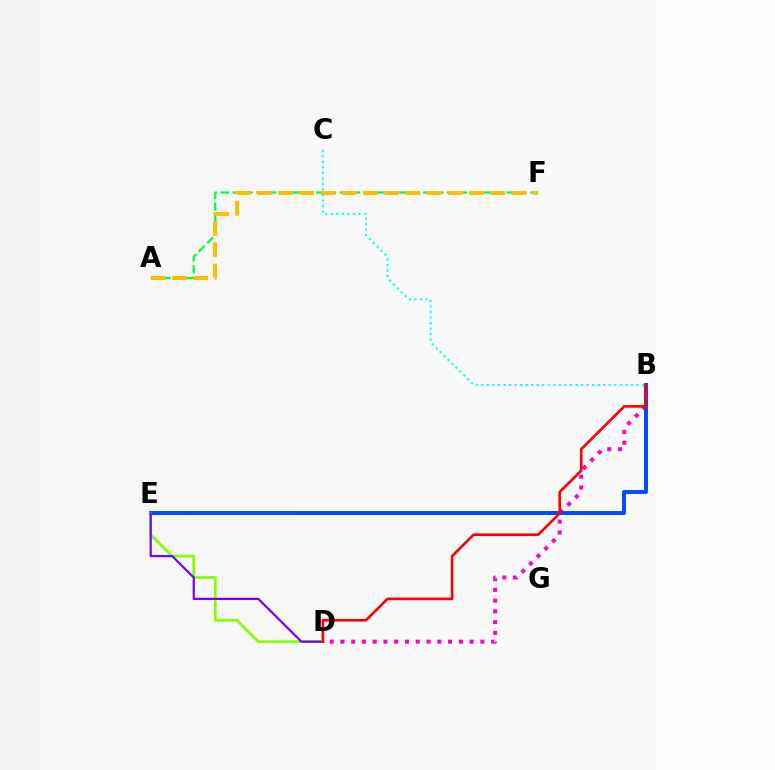{('A', 'F'): [{'color': '#00ff39', 'line_style': 'dashed', 'thickness': 1.62}, {'color': '#ffbd00', 'line_style': 'dashed', 'thickness': 2.88}], ('B', 'D'): [{'color': '#ff00cf', 'line_style': 'dotted', 'thickness': 2.93}, {'color': '#ff0000', 'line_style': 'solid', 'thickness': 1.89}], ('B', 'E'): [{'color': '#004bff', 'line_style': 'solid', 'thickness': 2.83}], ('B', 'C'): [{'color': '#00fff6', 'line_style': 'dotted', 'thickness': 1.5}], ('D', 'E'): [{'color': '#84ff00', 'line_style': 'solid', 'thickness': 1.98}, {'color': '#7200ff', 'line_style': 'solid', 'thickness': 1.57}]}